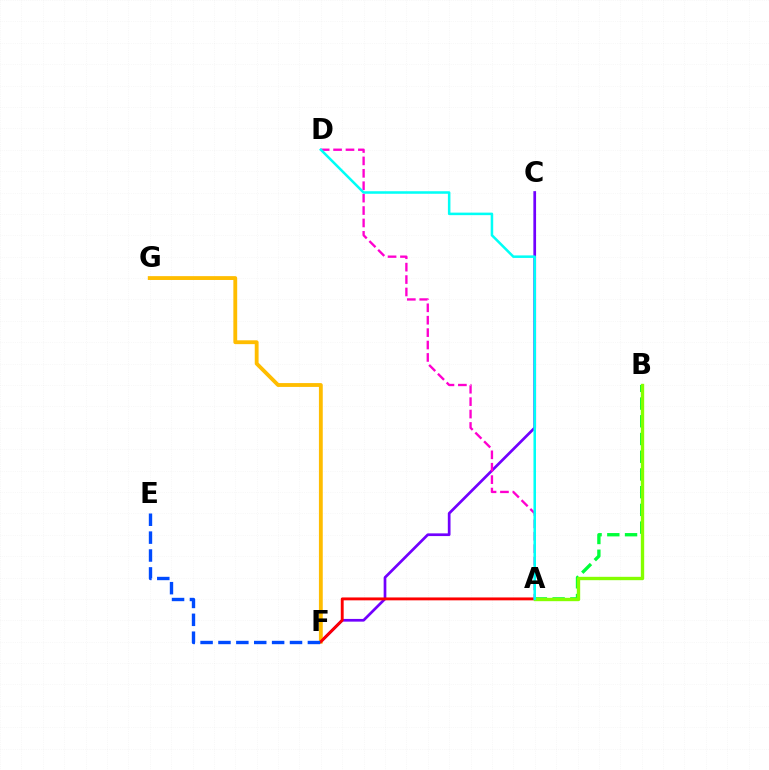{('C', 'F'): [{'color': '#7200ff', 'line_style': 'solid', 'thickness': 1.95}], ('F', 'G'): [{'color': '#ffbd00', 'line_style': 'solid', 'thickness': 2.76}], ('A', 'F'): [{'color': '#ff0000', 'line_style': 'solid', 'thickness': 2.08}], ('A', 'B'): [{'color': '#00ff39', 'line_style': 'dashed', 'thickness': 2.41}, {'color': '#84ff00', 'line_style': 'solid', 'thickness': 2.42}], ('A', 'D'): [{'color': '#ff00cf', 'line_style': 'dashed', 'thickness': 1.69}, {'color': '#00fff6', 'line_style': 'solid', 'thickness': 1.82}], ('E', 'F'): [{'color': '#004bff', 'line_style': 'dashed', 'thickness': 2.43}]}